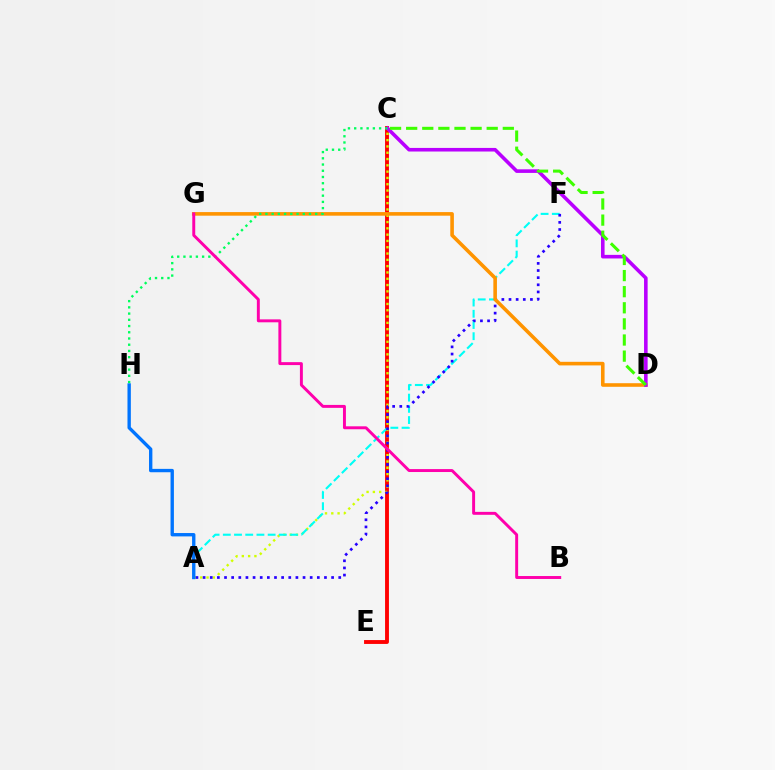{('C', 'E'): [{'color': '#ff0000', 'line_style': 'solid', 'thickness': 2.79}], ('A', 'C'): [{'color': '#d1ff00', 'line_style': 'dotted', 'thickness': 1.71}], ('A', 'F'): [{'color': '#00fff6', 'line_style': 'dashed', 'thickness': 1.52}, {'color': '#2500ff', 'line_style': 'dotted', 'thickness': 1.94}], ('D', 'G'): [{'color': '#ff9400', 'line_style': 'solid', 'thickness': 2.59}], ('C', 'D'): [{'color': '#b900ff', 'line_style': 'solid', 'thickness': 2.59}, {'color': '#3dff00', 'line_style': 'dashed', 'thickness': 2.19}], ('C', 'H'): [{'color': '#00ff5c', 'line_style': 'dotted', 'thickness': 1.69}], ('B', 'G'): [{'color': '#ff00ac', 'line_style': 'solid', 'thickness': 2.12}], ('A', 'H'): [{'color': '#0074ff', 'line_style': 'solid', 'thickness': 2.42}]}